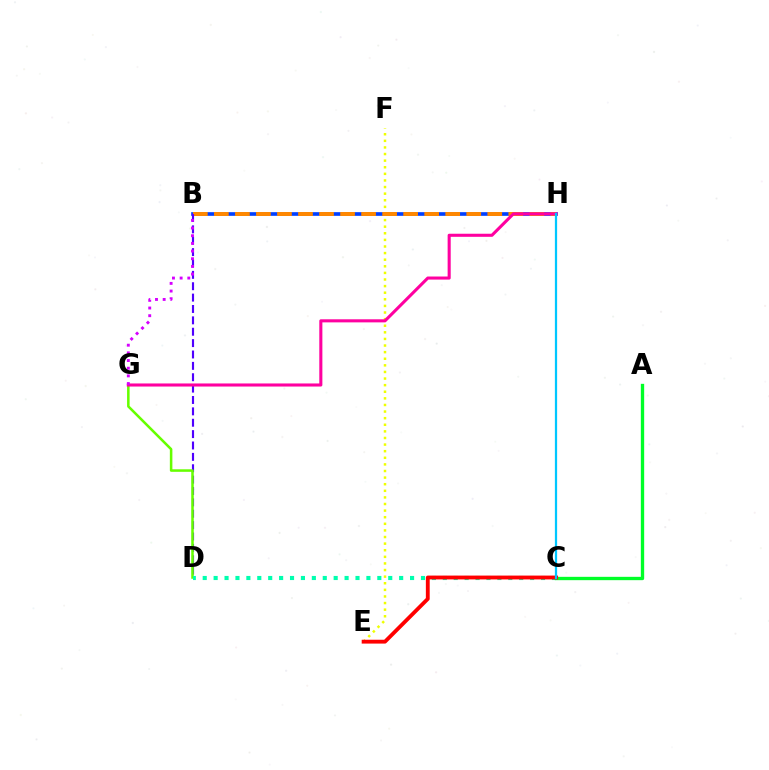{('E', 'F'): [{'color': '#eeff00', 'line_style': 'dotted', 'thickness': 1.79}], ('B', 'H'): [{'color': '#003fff', 'line_style': 'solid', 'thickness': 2.63}, {'color': '#ff8800', 'line_style': 'dashed', 'thickness': 2.86}], ('B', 'D'): [{'color': '#4f00ff', 'line_style': 'dashed', 'thickness': 1.55}], ('D', 'G'): [{'color': '#66ff00', 'line_style': 'solid', 'thickness': 1.82}], ('C', 'D'): [{'color': '#00ffaf', 'line_style': 'dotted', 'thickness': 2.97}], ('G', 'H'): [{'color': '#ff00a0', 'line_style': 'solid', 'thickness': 2.22}], ('B', 'G'): [{'color': '#d600ff', 'line_style': 'dotted', 'thickness': 2.08}], ('A', 'C'): [{'color': '#00ff27', 'line_style': 'solid', 'thickness': 2.4}], ('C', 'E'): [{'color': '#ff0000', 'line_style': 'solid', 'thickness': 2.76}], ('C', 'H'): [{'color': '#00c7ff', 'line_style': 'solid', 'thickness': 1.62}]}